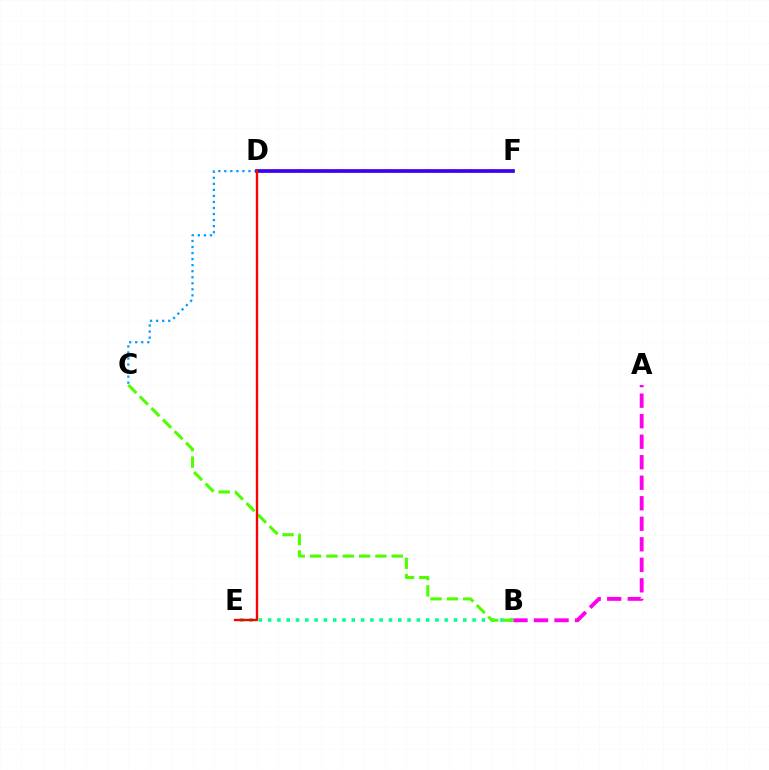{('C', 'D'): [{'color': '#009eff', 'line_style': 'dotted', 'thickness': 1.64}], ('D', 'F'): [{'color': '#ffd500', 'line_style': 'solid', 'thickness': 2.54}, {'color': '#3700ff', 'line_style': 'solid', 'thickness': 2.63}], ('B', 'E'): [{'color': '#00ff86', 'line_style': 'dotted', 'thickness': 2.52}], ('A', 'B'): [{'color': '#ff00ed', 'line_style': 'dashed', 'thickness': 2.79}], ('B', 'C'): [{'color': '#4fff00', 'line_style': 'dashed', 'thickness': 2.22}], ('D', 'E'): [{'color': '#ff0000', 'line_style': 'solid', 'thickness': 1.7}]}